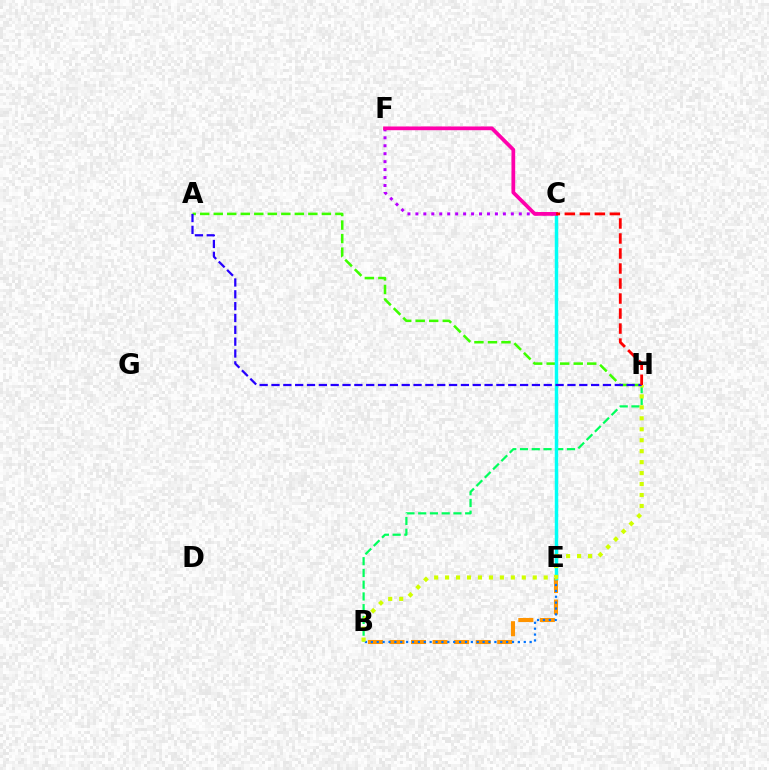{('B', 'E'): [{'color': '#ff9400', 'line_style': 'dashed', 'thickness': 2.93}, {'color': '#0074ff', 'line_style': 'dotted', 'thickness': 1.6}], ('B', 'H'): [{'color': '#00ff5c', 'line_style': 'dashed', 'thickness': 1.6}, {'color': '#d1ff00', 'line_style': 'dotted', 'thickness': 2.98}], ('A', 'H'): [{'color': '#3dff00', 'line_style': 'dashed', 'thickness': 1.84}, {'color': '#2500ff', 'line_style': 'dashed', 'thickness': 1.61}], ('C', 'E'): [{'color': '#00fff6', 'line_style': 'solid', 'thickness': 2.49}], ('C', 'F'): [{'color': '#b900ff', 'line_style': 'dotted', 'thickness': 2.16}, {'color': '#ff00ac', 'line_style': 'solid', 'thickness': 2.69}], ('C', 'H'): [{'color': '#ff0000', 'line_style': 'dashed', 'thickness': 2.04}]}